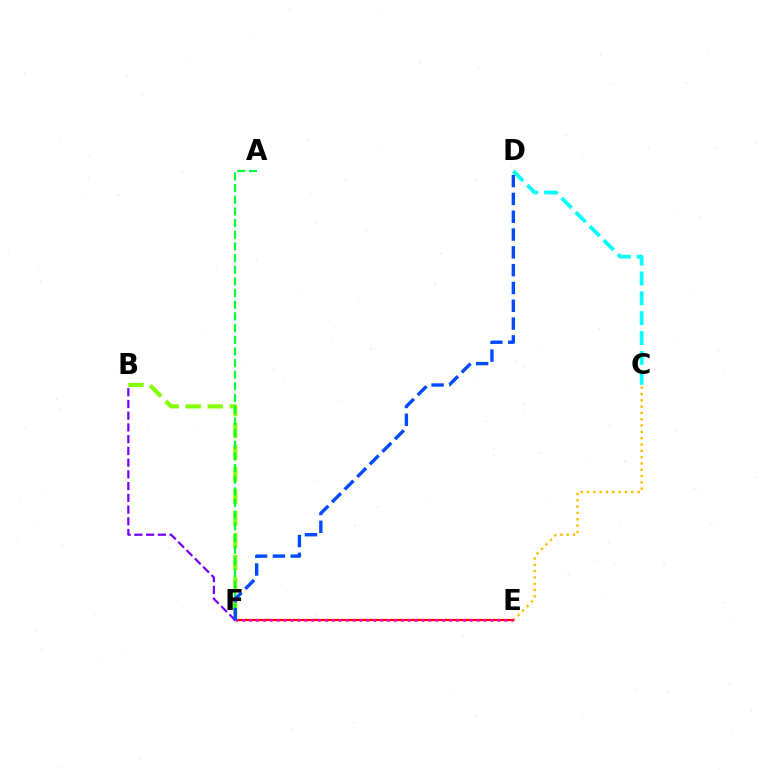{('C', 'D'): [{'color': '#00fff6', 'line_style': 'dashed', 'thickness': 2.7}], ('B', 'F'): [{'color': '#84ff00', 'line_style': 'dashed', 'thickness': 2.99}, {'color': '#7200ff', 'line_style': 'dashed', 'thickness': 1.59}], ('C', 'E'): [{'color': '#ffbd00', 'line_style': 'dotted', 'thickness': 1.72}], ('E', 'F'): [{'color': '#ff0000', 'line_style': 'solid', 'thickness': 1.61}, {'color': '#ff00cf', 'line_style': 'dotted', 'thickness': 1.87}], ('A', 'F'): [{'color': '#00ff39', 'line_style': 'dashed', 'thickness': 1.58}], ('D', 'F'): [{'color': '#004bff', 'line_style': 'dashed', 'thickness': 2.42}]}